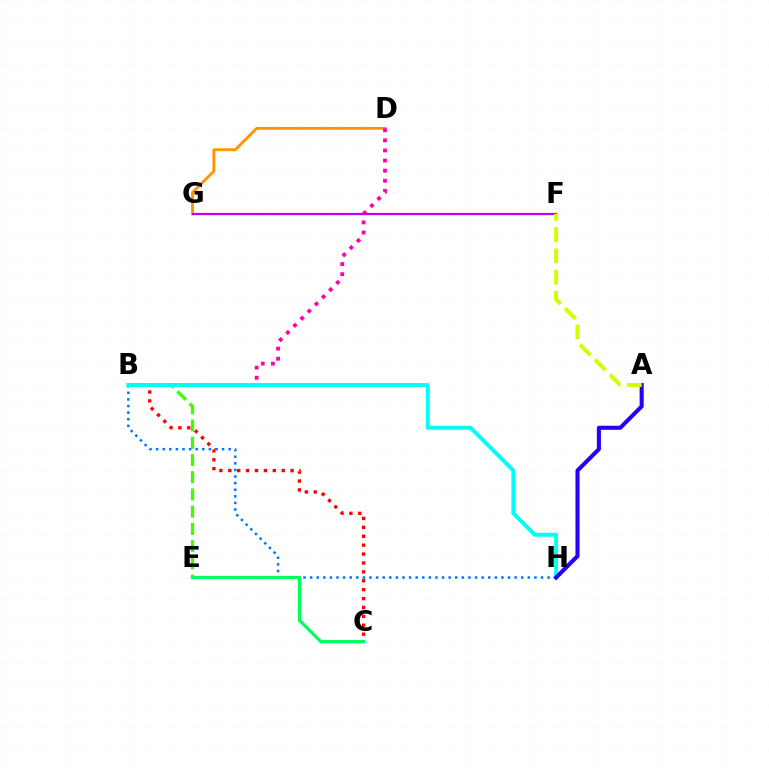{('B', 'C'): [{'color': '#ff0000', 'line_style': 'dotted', 'thickness': 2.42}], ('B', 'E'): [{'color': '#3dff00', 'line_style': 'dashed', 'thickness': 2.34}], ('D', 'G'): [{'color': '#ff9400', 'line_style': 'solid', 'thickness': 2.05}], ('B', 'D'): [{'color': '#ff00ac', 'line_style': 'dotted', 'thickness': 2.74}], ('B', 'H'): [{'color': '#0074ff', 'line_style': 'dotted', 'thickness': 1.79}, {'color': '#00fff6', 'line_style': 'solid', 'thickness': 2.83}], ('C', 'E'): [{'color': '#00ff5c', 'line_style': 'solid', 'thickness': 2.32}], ('F', 'G'): [{'color': '#b900ff', 'line_style': 'solid', 'thickness': 1.57}], ('A', 'H'): [{'color': '#2500ff', 'line_style': 'solid', 'thickness': 2.94}], ('A', 'F'): [{'color': '#d1ff00', 'line_style': 'dashed', 'thickness': 2.88}]}